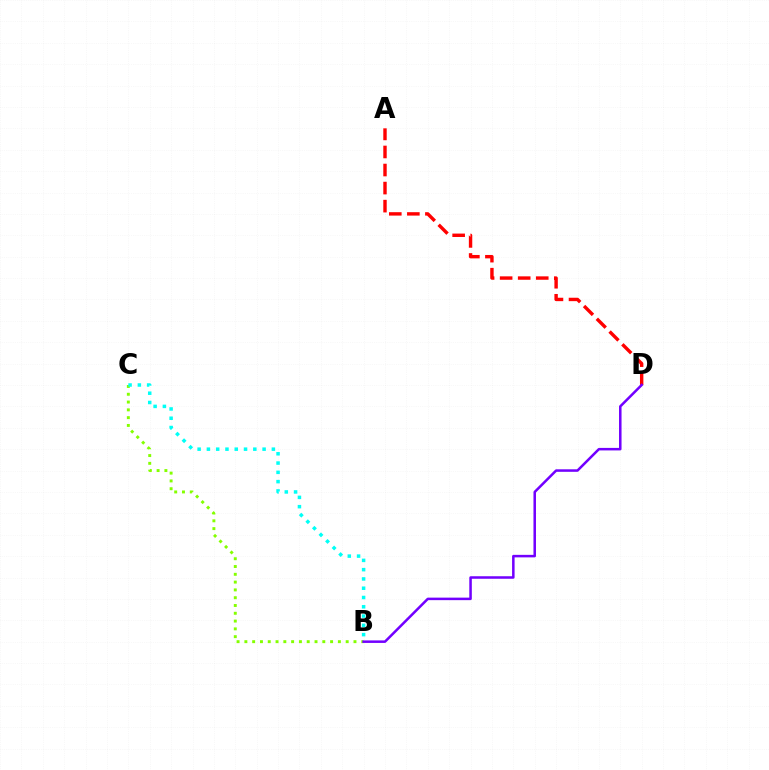{('B', 'C'): [{'color': '#84ff00', 'line_style': 'dotted', 'thickness': 2.12}, {'color': '#00fff6', 'line_style': 'dotted', 'thickness': 2.52}], ('A', 'D'): [{'color': '#ff0000', 'line_style': 'dashed', 'thickness': 2.45}], ('B', 'D'): [{'color': '#7200ff', 'line_style': 'solid', 'thickness': 1.81}]}